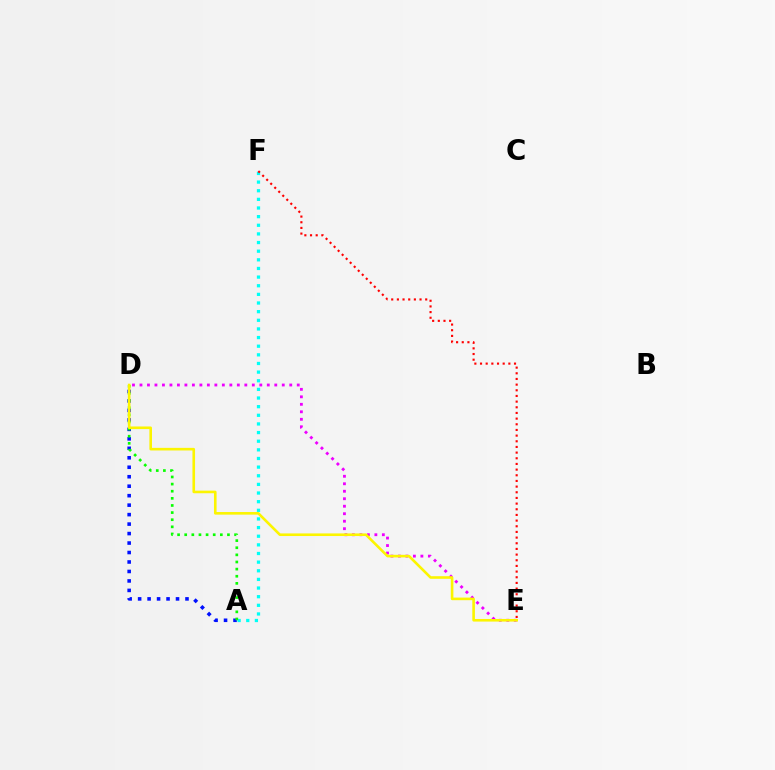{('A', 'D'): [{'color': '#0010ff', 'line_style': 'dotted', 'thickness': 2.57}, {'color': '#08ff00', 'line_style': 'dotted', 'thickness': 1.94}], ('A', 'F'): [{'color': '#00fff6', 'line_style': 'dotted', 'thickness': 2.35}], ('D', 'E'): [{'color': '#ee00ff', 'line_style': 'dotted', 'thickness': 2.03}, {'color': '#fcf500', 'line_style': 'solid', 'thickness': 1.88}], ('E', 'F'): [{'color': '#ff0000', 'line_style': 'dotted', 'thickness': 1.54}]}